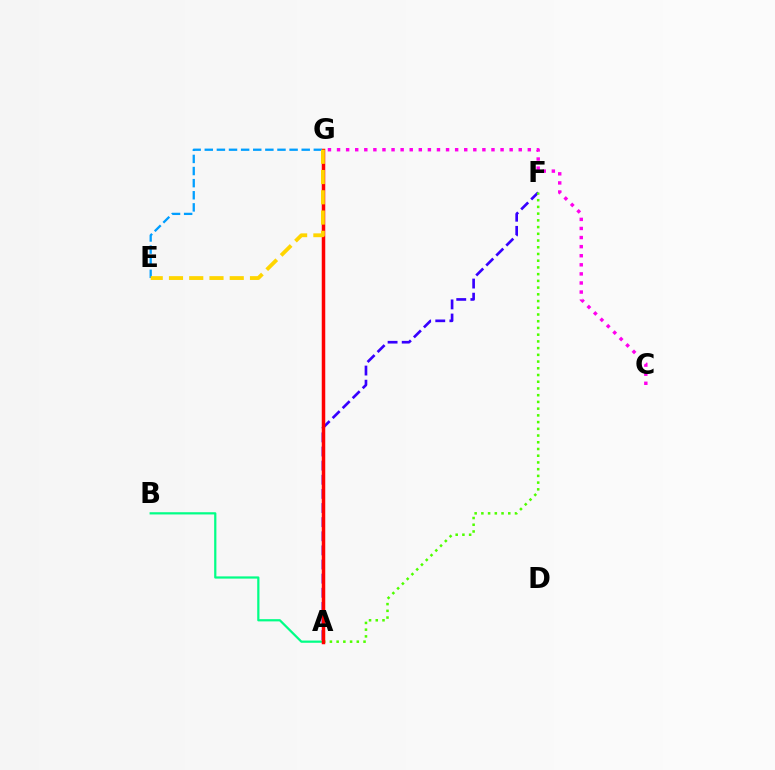{('A', 'F'): [{'color': '#3700ff', 'line_style': 'dashed', 'thickness': 1.92}, {'color': '#4fff00', 'line_style': 'dotted', 'thickness': 1.83}], ('A', 'B'): [{'color': '#00ff86', 'line_style': 'solid', 'thickness': 1.6}], ('C', 'G'): [{'color': '#ff00ed', 'line_style': 'dotted', 'thickness': 2.47}], ('A', 'G'): [{'color': '#ff0000', 'line_style': 'solid', 'thickness': 2.52}], ('E', 'G'): [{'color': '#009eff', 'line_style': 'dashed', 'thickness': 1.65}, {'color': '#ffd500', 'line_style': 'dashed', 'thickness': 2.75}]}